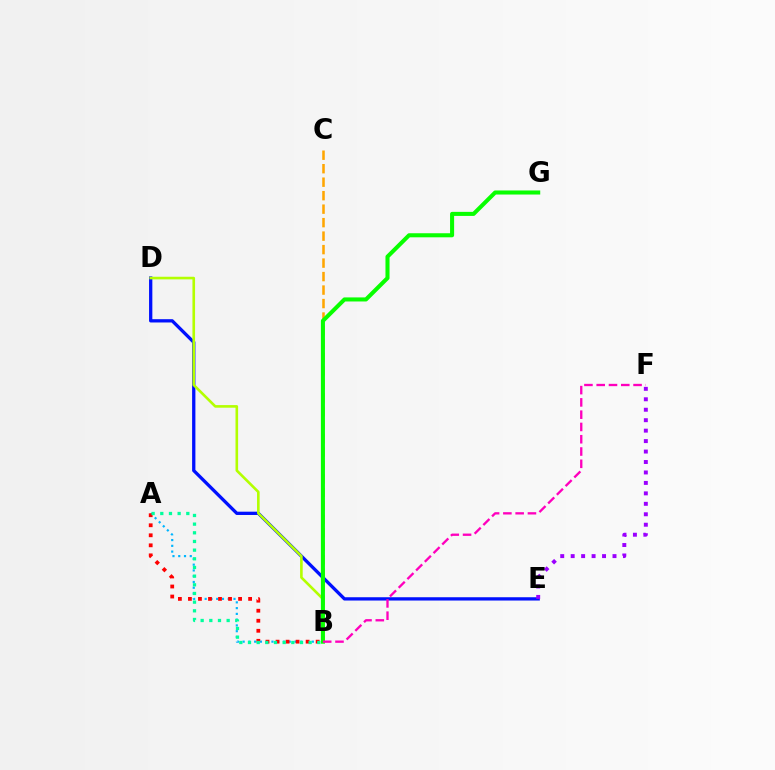{('A', 'B'): [{'color': '#00b5ff', 'line_style': 'dotted', 'thickness': 1.57}, {'color': '#ff0000', 'line_style': 'dotted', 'thickness': 2.73}, {'color': '#00ff9d', 'line_style': 'dotted', 'thickness': 2.35}], ('B', 'C'): [{'color': '#ffa500', 'line_style': 'dashed', 'thickness': 1.83}], ('D', 'E'): [{'color': '#0010ff', 'line_style': 'solid', 'thickness': 2.37}], ('B', 'D'): [{'color': '#b3ff00', 'line_style': 'solid', 'thickness': 1.88}], ('B', 'G'): [{'color': '#08ff00', 'line_style': 'solid', 'thickness': 2.92}], ('E', 'F'): [{'color': '#9b00ff', 'line_style': 'dotted', 'thickness': 2.84}], ('B', 'F'): [{'color': '#ff00bd', 'line_style': 'dashed', 'thickness': 1.67}]}